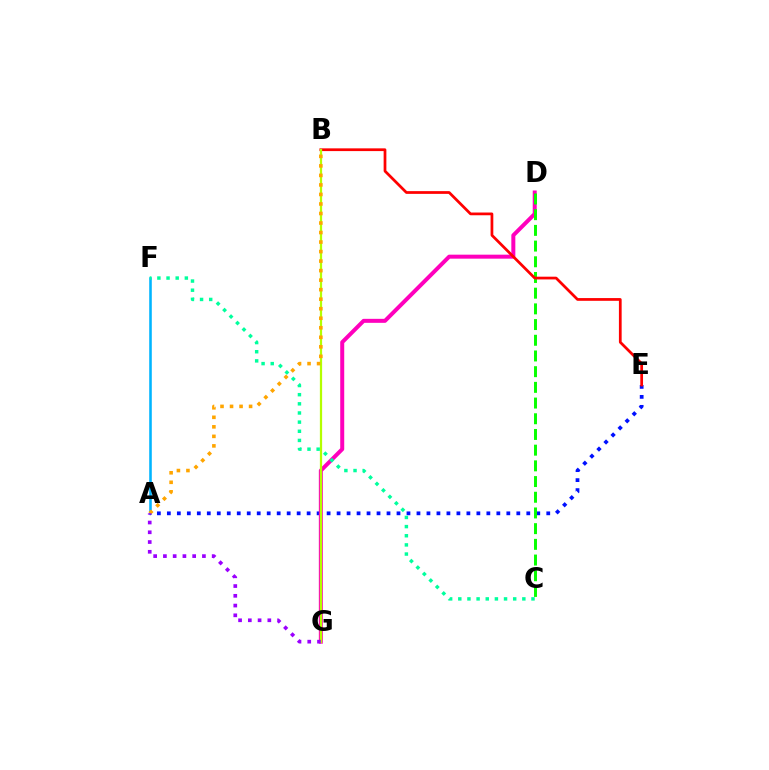{('A', 'F'): [{'color': '#00b5ff', 'line_style': 'solid', 'thickness': 1.85}], ('A', 'E'): [{'color': '#0010ff', 'line_style': 'dotted', 'thickness': 2.71}], ('D', 'G'): [{'color': '#ff00bd', 'line_style': 'solid', 'thickness': 2.88}], ('C', 'D'): [{'color': '#08ff00', 'line_style': 'dashed', 'thickness': 2.13}], ('B', 'E'): [{'color': '#ff0000', 'line_style': 'solid', 'thickness': 1.97}], ('B', 'G'): [{'color': '#b3ff00', 'line_style': 'solid', 'thickness': 1.61}], ('C', 'F'): [{'color': '#00ff9d', 'line_style': 'dotted', 'thickness': 2.49}], ('A', 'B'): [{'color': '#ffa500', 'line_style': 'dotted', 'thickness': 2.59}], ('A', 'G'): [{'color': '#9b00ff', 'line_style': 'dotted', 'thickness': 2.65}]}